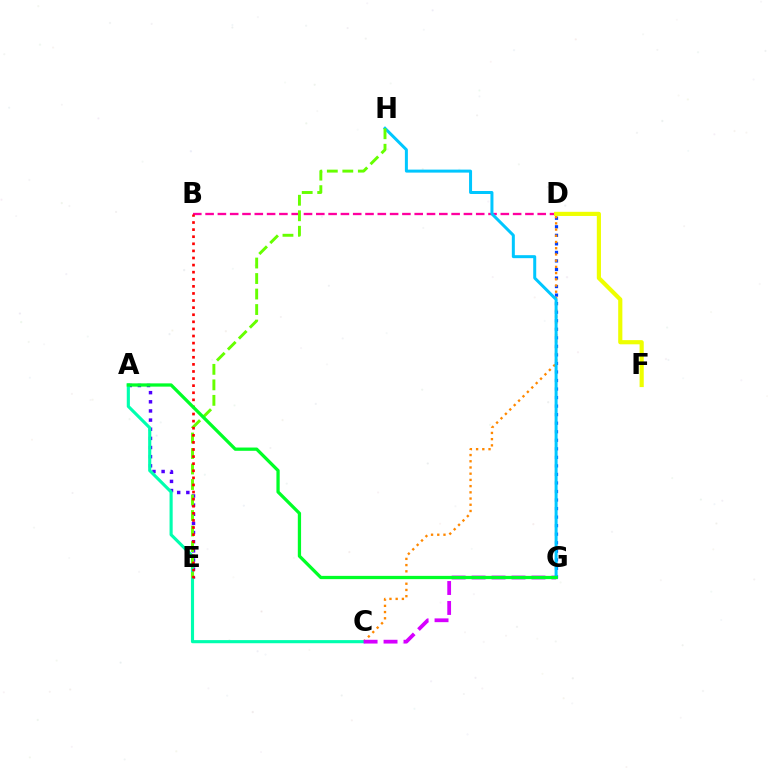{('D', 'G'): [{'color': '#003fff', 'line_style': 'dotted', 'thickness': 2.32}], ('A', 'E'): [{'color': '#4f00ff', 'line_style': 'dotted', 'thickness': 2.48}], ('C', 'D'): [{'color': '#ff8800', 'line_style': 'dotted', 'thickness': 1.69}], ('B', 'D'): [{'color': '#ff00a0', 'line_style': 'dashed', 'thickness': 1.67}], ('A', 'C'): [{'color': '#00ffaf', 'line_style': 'solid', 'thickness': 2.25}], ('C', 'G'): [{'color': '#d600ff', 'line_style': 'dashed', 'thickness': 2.71}], ('D', 'F'): [{'color': '#eeff00', 'line_style': 'solid', 'thickness': 3.0}], ('G', 'H'): [{'color': '#00c7ff', 'line_style': 'solid', 'thickness': 2.16}], ('E', 'H'): [{'color': '#66ff00', 'line_style': 'dashed', 'thickness': 2.11}], ('B', 'E'): [{'color': '#ff0000', 'line_style': 'dotted', 'thickness': 1.93}], ('A', 'G'): [{'color': '#00ff27', 'line_style': 'solid', 'thickness': 2.35}]}